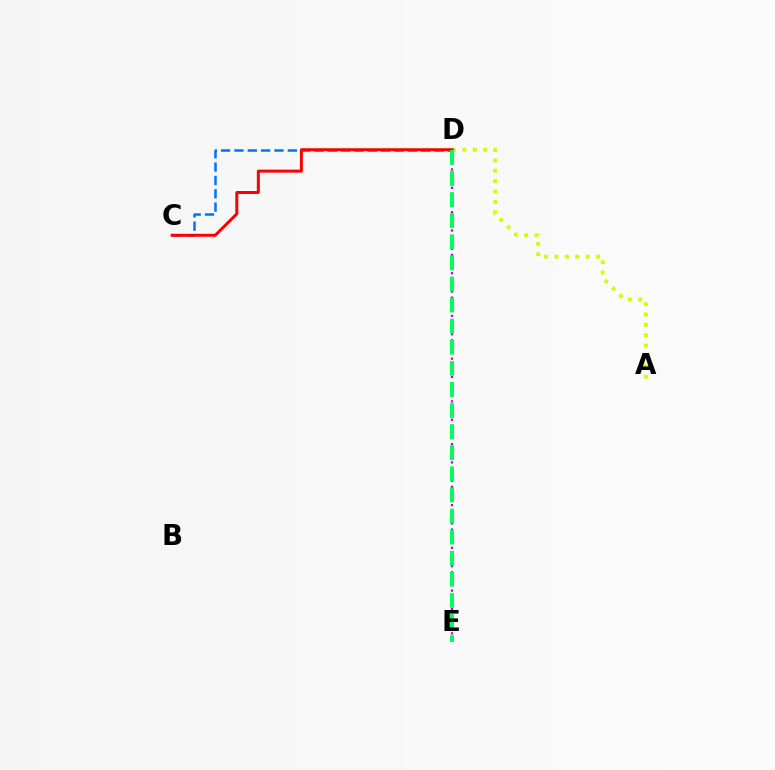{('D', 'E'): [{'color': '#b900ff', 'line_style': 'dotted', 'thickness': 1.66}, {'color': '#00ff5c', 'line_style': 'dashed', 'thickness': 2.87}], ('C', 'D'): [{'color': '#0074ff', 'line_style': 'dashed', 'thickness': 1.81}, {'color': '#ff0000', 'line_style': 'solid', 'thickness': 2.16}], ('A', 'D'): [{'color': '#d1ff00', 'line_style': 'dotted', 'thickness': 2.81}]}